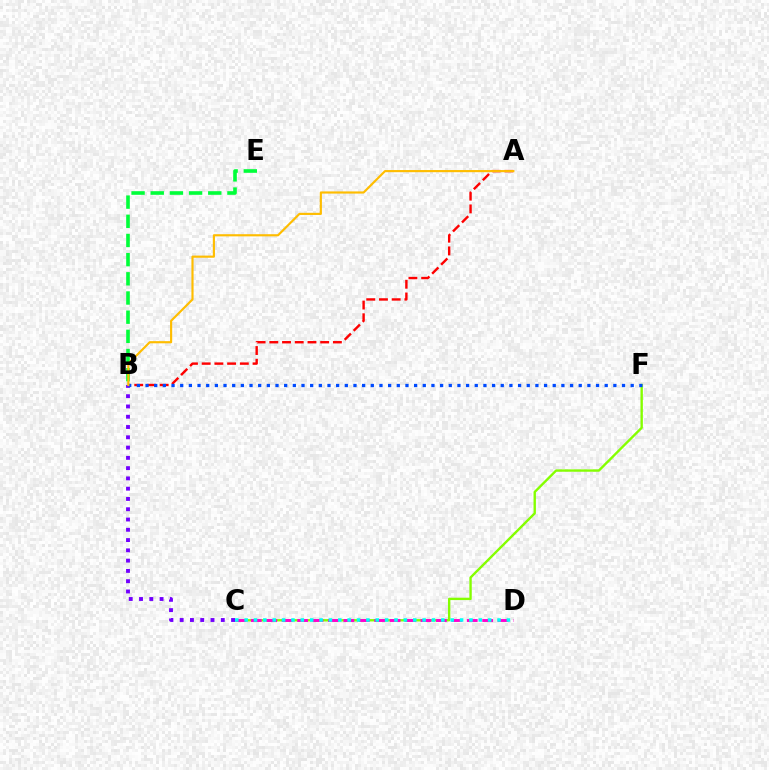{('B', 'E'): [{'color': '#00ff39', 'line_style': 'dashed', 'thickness': 2.61}], ('C', 'F'): [{'color': '#84ff00', 'line_style': 'solid', 'thickness': 1.72}], ('C', 'D'): [{'color': '#ff00cf', 'line_style': 'dashed', 'thickness': 2.1}, {'color': '#00fff6', 'line_style': 'dotted', 'thickness': 2.54}], ('A', 'B'): [{'color': '#ff0000', 'line_style': 'dashed', 'thickness': 1.73}, {'color': '#ffbd00', 'line_style': 'solid', 'thickness': 1.55}], ('B', 'C'): [{'color': '#7200ff', 'line_style': 'dotted', 'thickness': 2.79}], ('B', 'F'): [{'color': '#004bff', 'line_style': 'dotted', 'thickness': 2.35}]}